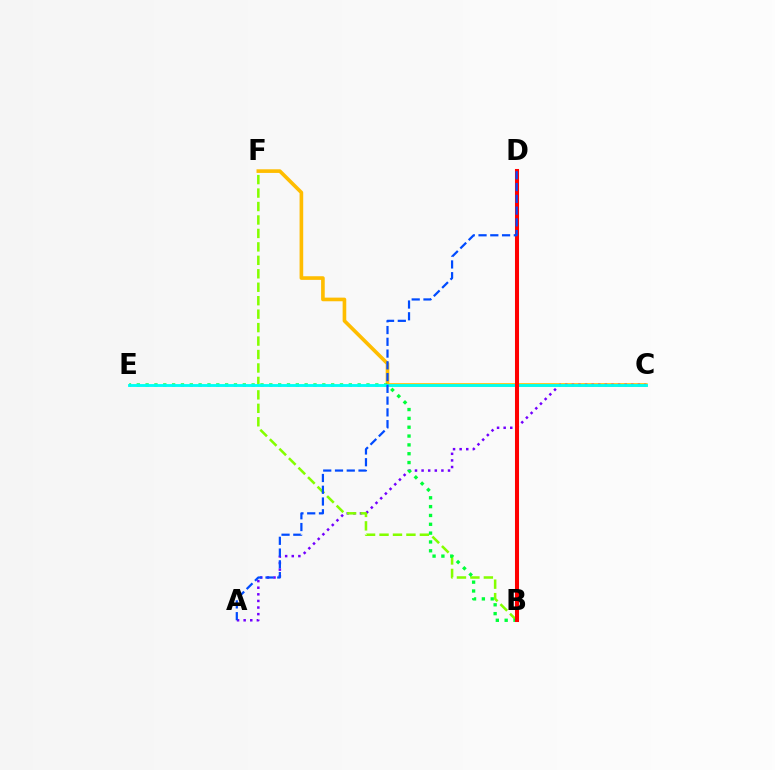{('C', 'F'): [{'color': '#ffbd00', 'line_style': 'solid', 'thickness': 2.62}], ('A', 'C'): [{'color': '#7200ff', 'line_style': 'dotted', 'thickness': 1.79}], ('B', 'D'): [{'color': '#ff00cf', 'line_style': 'dotted', 'thickness': 2.78}, {'color': '#ff0000', 'line_style': 'solid', 'thickness': 2.91}], ('B', 'F'): [{'color': '#84ff00', 'line_style': 'dashed', 'thickness': 1.83}], ('B', 'E'): [{'color': '#00ff39', 'line_style': 'dotted', 'thickness': 2.4}], ('C', 'E'): [{'color': '#00fff6', 'line_style': 'solid', 'thickness': 2.06}], ('A', 'D'): [{'color': '#004bff', 'line_style': 'dashed', 'thickness': 1.6}]}